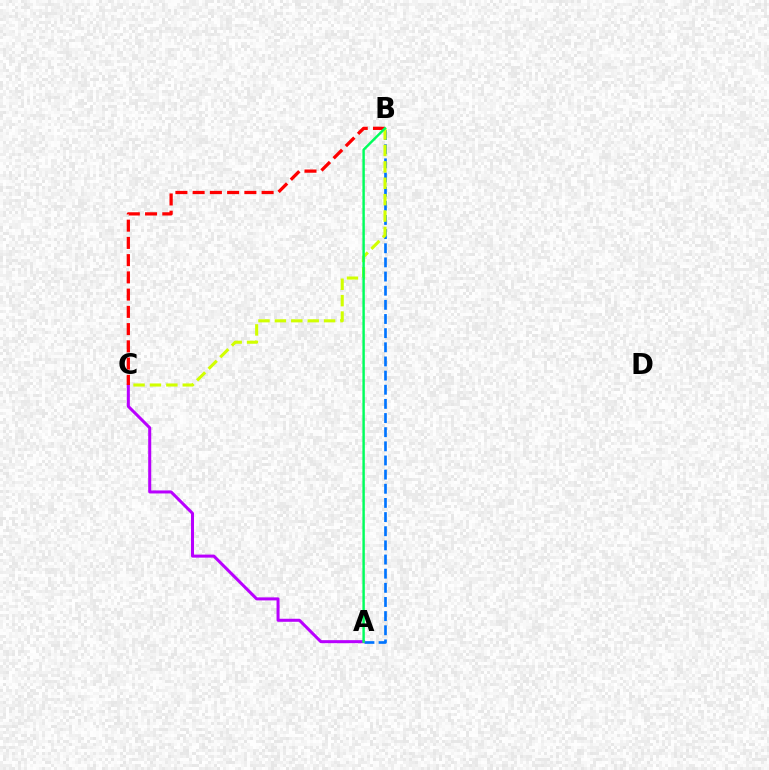{('A', 'B'): [{'color': '#0074ff', 'line_style': 'dashed', 'thickness': 1.92}, {'color': '#00ff5c', 'line_style': 'solid', 'thickness': 1.75}], ('A', 'C'): [{'color': '#b900ff', 'line_style': 'solid', 'thickness': 2.18}], ('B', 'C'): [{'color': '#d1ff00', 'line_style': 'dashed', 'thickness': 2.23}, {'color': '#ff0000', 'line_style': 'dashed', 'thickness': 2.34}]}